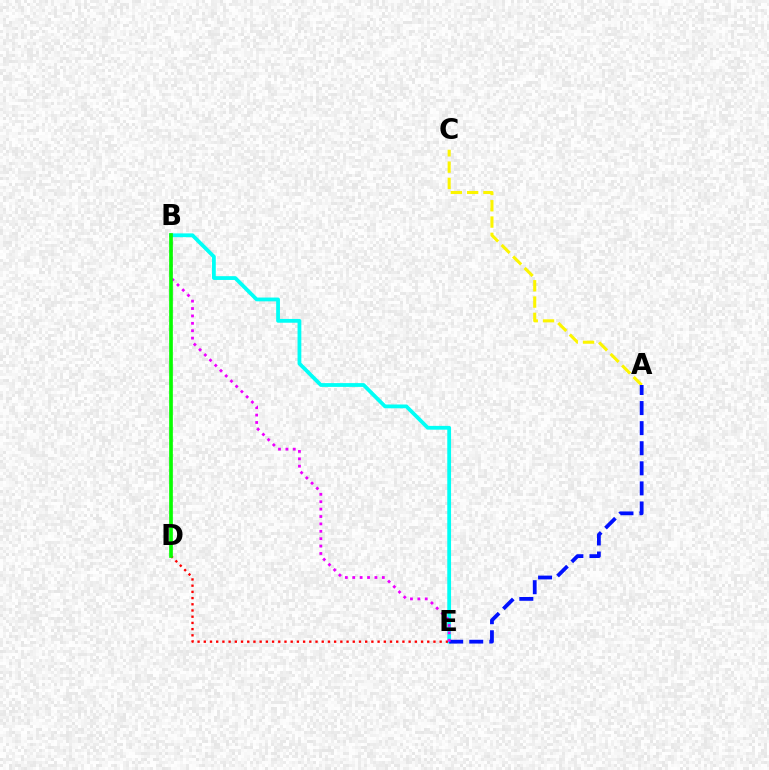{('B', 'E'): [{'color': '#00fff6', 'line_style': 'solid', 'thickness': 2.73}, {'color': '#ee00ff', 'line_style': 'dotted', 'thickness': 2.01}], ('A', 'C'): [{'color': '#fcf500', 'line_style': 'dashed', 'thickness': 2.21}], ('A', 'E'): [{'color': '#0010ff', 'line_style': 'dashed', 'thickness': 2.73}], ('D', 'E'): [{'color': '#ff0000', 'line_style': 'dotted', 'thickness': 1.69}], ('B', 'D'): [{'color': '#08ff00', 'line_style': 'solid', 'thickness': 2.66}]}